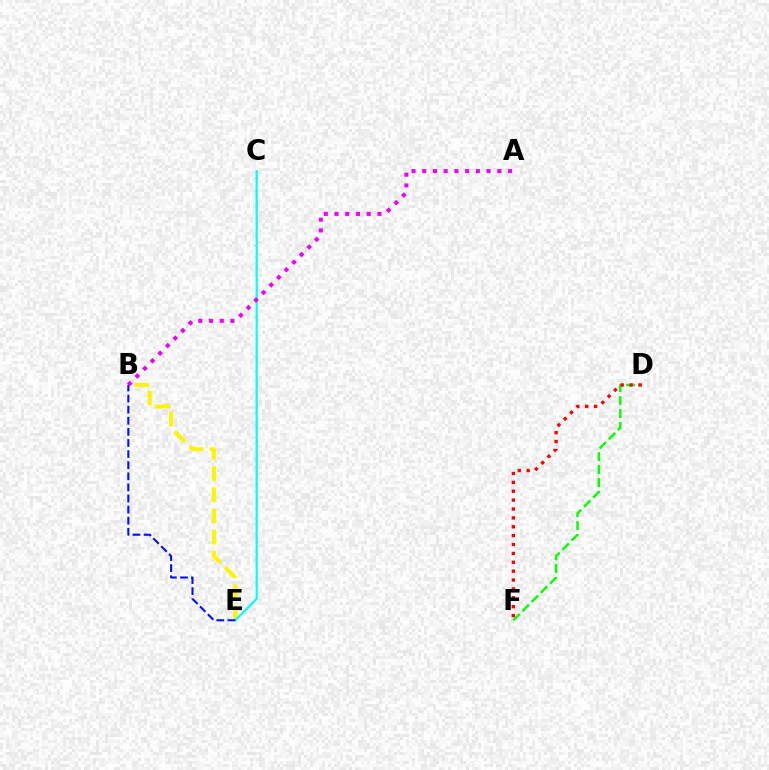{('D', 'F'): [{'color': '#08ff00', 'line_style': 'dashed', 'thickness': 1.76}, {'color': '#ff0000', 'line_style': 'dotted', 'thickness': 2.41}], ('B', 'E'): [{'color': '#fcf500', 'line_style': 'dashed', 'thickness': 2.88}, {'color': '#0010ff', 'line_style': 'dashed', 'thickness': 1.51}], ('C', 'E'): [{'color': '#00fff6', 'line_style': 'solid', 'thickness': 1.56}], ('A', 'B'): [{'color': '#ee00ff', 'line_style': 'dotted', 'thickness': 2.91}]}